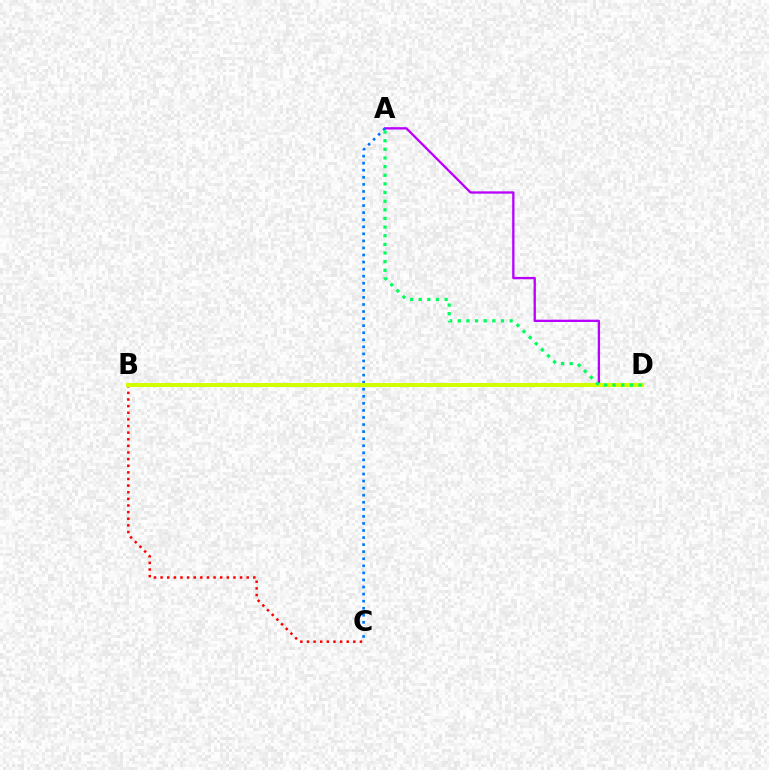{('B', 'C'): [{'color': '#ff0000', 'line_style': 'dotted', 'thickness': 1.8}], ('A', 'D'): [{'color': '#b900ff', 'line_style': 'solid', 'thickness': 1.66}, {'color': '#00ff5c', 'line_style': 'dotted', 'thickness': 2.35}], ('A', 'C'): [{'color': '#0074ff', 'line_style': 'dotted', 'thickness': 1.92}], ('B', 'D'): [{'color': '#d1ff00', 'line_style': 'solid', 'thickness': 2.92}]}